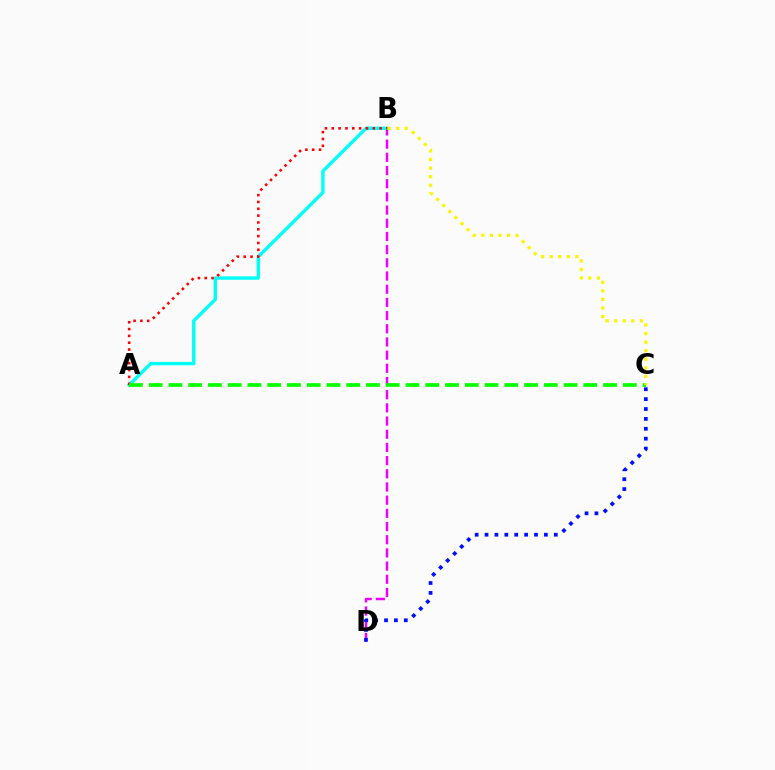{('B', 'D'): [{'color': '#ee00ff', 'line_style': 'dashed', 'thickness': 1.79}], ('A', 'B'): [{'color': '#00fff6', 'line_style': 'solid', 'thickness': 2.41}, {'color': '#ff0000', 'line_style': 'dotted', 'thickness': 1.86}], ('A', 'C'): [{'color': '#08ff00', 'line_style': 'dashed', 'thickness': 2.68}], ('C', 'D'): [{'color': '#0010ff', 'line_style': 'dotted', 'thickness': 2.69}], ('B', 'C'): [{'color': '#fcf500', 'line_style': 'dotted', 'thickness': 2.33}]}